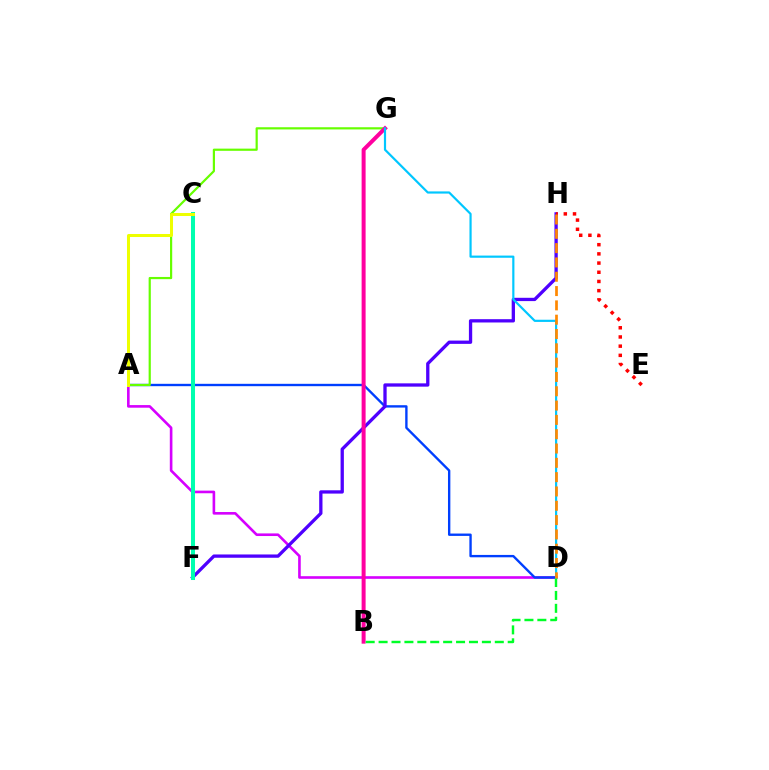{('A', 'D'): [{'color': '#d600ff', 'line_style': 'solid', 'thickness': 1.89}, {'color': '#003fff', 'line_style': 'solid', 'thickness': 1.71}], ('F', 'H'): [{'color': '#4f00ff', 'line_style': 'solid', 'thickness': 2.37}], ('C', 'F'): [{'color': '#00ffaf', 'line_style': 'solid', 'thickness': 2.89}], ('E', 'H'): [{'color': '#ff0000', 'line_style': 'dotted', 'thickness': 2.5}], ('A', 'G'): [{'color': '#66ff00', 'line_style': 'solid', 'thickness': 1.58}], ('A', 'C'): [{'color': '#eeff00', 'line_style': 'solid', 'thickness': 2.16}], ('B', 'G'): [{'color': '#ff00a0', 'line_style': 'solid', 'thickness': 2.87}], ('B', 'D'): [{'color': '#00ff27', 'line_style': 'dashed', 'thickness': 1.75}], ('D', 'G'): [{'color': '#00c7ff', 'line_style': 'solid', 'thickness': 1.57}], ('D', 'H'): [{'color': '#ff8800', 'line_style': 'dashed', 'thickness': 1.94}]}